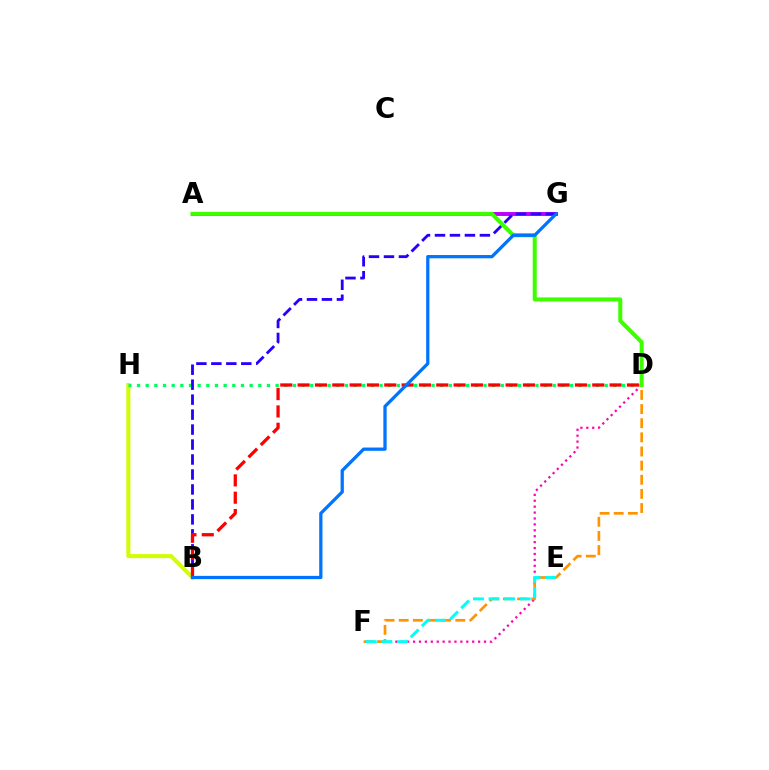{('B', 'H'): [{'color': '#d1ff00', 'line_style': 'solid', 'thickness': 2.91}], ('D', 'F'): [{'color': '#ff00ac', 'line_style': 'dotted', 'thickness': 1.61}, {'color': '#ff9400', 'line_style': 'dashed', 'thickness': 1.92}], ('D', 'H'): [{'color': '#00ff5c', 'line_style': 'dotted', 'thickness': 2.35}], ('A', 'G'): [{'color': '#b900ff', 'line_style': 'solid', 'thickness': 2.82}], ('B', 'G'): [{'color': '#2500ff', 'line_style': 'dashed', 'thickness': 2.03}, {'color': '#0074ff', 'line_style': 'solid', 'thickness': 2.35}], ('E', 'F'): [{'color': '#00fff6', 'line_style': 'dashed', 'thickness': 2.12}], ('B', 'D'): [{'color': '#ff0000', 'line_style': 'dashed', 'thickness': 2.35}], ('A', 'D'): [{'color': '#3dff00', 'line_style': 'solid', 'thickness': 2.9}]}